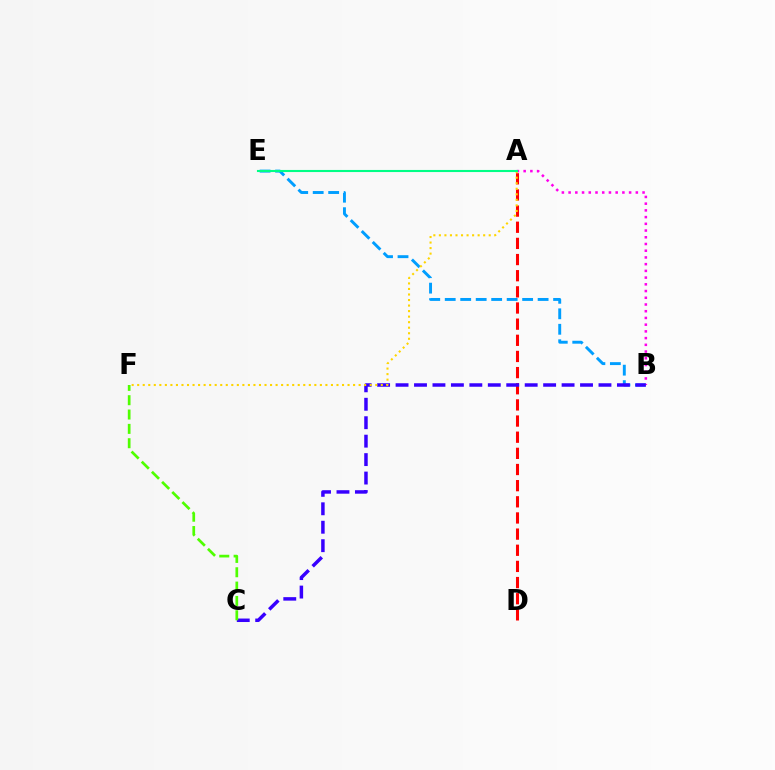{('A', 'D'): [{'color': '#ff0000', 'line_style': 'dashed', 'thickness': 2.19}], ('B', 'E'): [{'color': '#009eff', 'line_style': 'dashed', 'thickness': 2.1}], ('A', 'B'): [{'color': '#ff00ed', 'line_style': 'dotted', 'thickness': 1.83}], ('B', 'C'): [{'color': '#3700ff', 'line_style': 'dashed', 'thickness': 2.51}], ('A', 'F'): [{'color': '#ffd500', 'line_style': 'dotted', 'thickness': 1.5}], ('C', 'F'): [{'color': '#4fff00', 'line_style': 'dashed', 'thickness': 1.95}], ('A', 'E'): [{'color': '#00ff86', 'line_style': 'solid', 'thickness': 1.52}]}